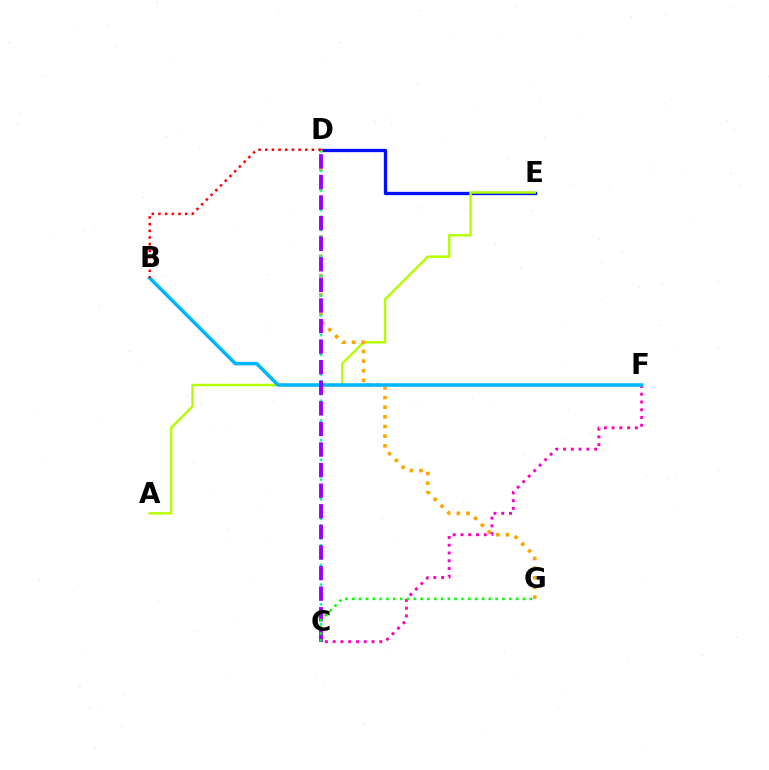{('D', 'E'): [{'color': '#0010ff', 'line_style': 'solid', 'thickness': 2.38}], ('A', 'E'): [{'color': '#b3ff00', 'line_style': 'solid', 'thickness': 1.76}], ('D', 'G'): [{'color': '#ffa500', 'line_style': 'dotted', 'thickness': 2.62}], ('C', 'D'): [{'color': '#00ff9d', 'line_style': 'dotted', 'thickness': 1.78}, {'color': '#9b00ff', 'line_style': 'dashed', 'thickness': 2.8}], ('C', 'F'): [{'color': '#ff00bd', 'line_style': 'dotted', 'thickness': 2.11}], ('B', 'F'): [{'color': '#00b5ff', 'line_style': 'solid', 'thickness': 2.53}], ('C', 'G'): [{'color': '#08ff00', 'line_style': 'dotted', 'thickness': 1.85}], ('B', 'D'): [{'color': '#ff0000', 'line_style': 'dotted', 'thickness': 1.81}]}